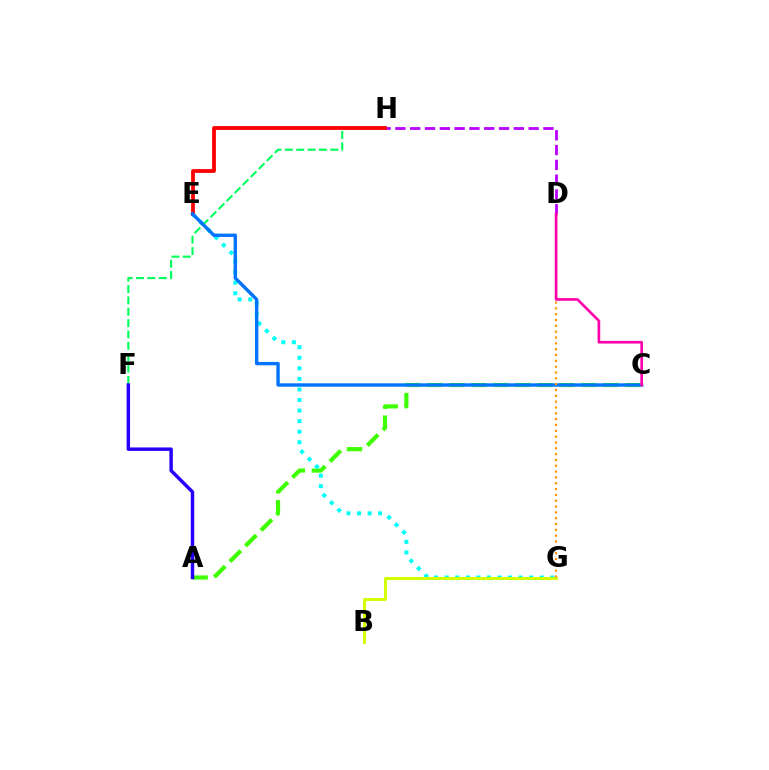{('F', 'H'): [{'color': '#00ff5c', 'line_style': 'dashed', 'thickness': 1.54}], ('A', 'C'): [{'color': '#3dff00', 'line_style': 'dashed', 'thickness': 2.99}], ('E', 'G'): [{'color': '#00fff6', 'line_style': 'dotted', 'thickness': 2.87}], ('D', 'H'): [{'color': '#b900ff', 'line_style': 'dashed', 'thickness': 2.01}], ('E', 'H'): [{'color': '#ff0000', 'line_style': 'solid', 'thickness': 2.73}], ('B', 'G'): [{'color': '#d1ff00', 'line_style': 'solid', 'thickness': 2.12}], ('C', 'E'): [{'color': '#0074ff', 'line_style': 'solid', 'thickness': 2.44}], ('D', 'G'): [{'color': '#ff9400', 'line_style': 'dotted', 'thickness': 1.58}], ('C', 'D'): [{'color': '#ff00ac', 'line_style': 'solid', 'thickness': 1.91}], ('A', 'F'): [{'color': '#2500ff', 'line_style': 'solid', 'thickness': 2.48}]}